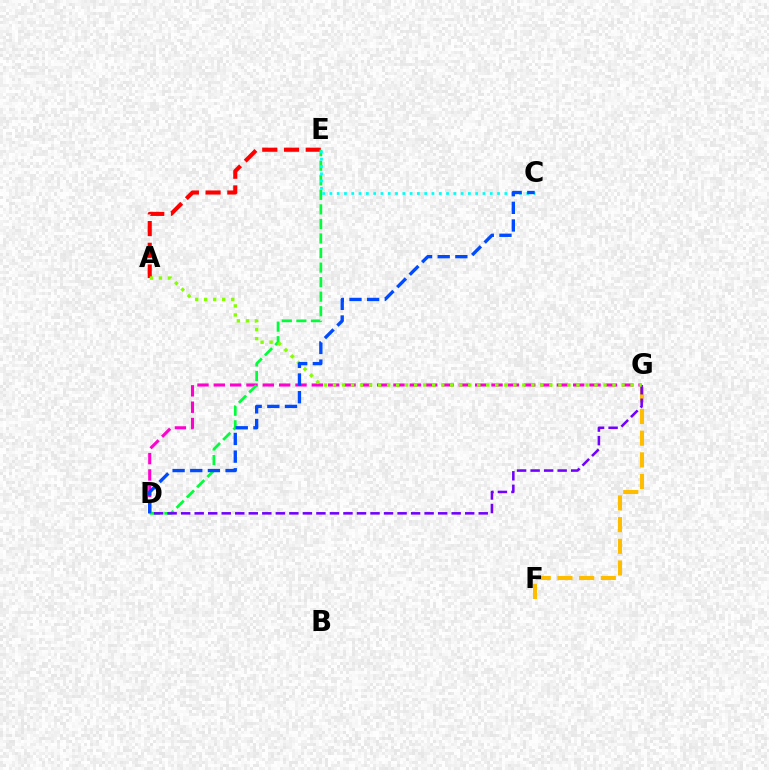{('A', 'E'): [{'color': '#ff0000', 'line_style': 'dashed', 'thickness': 2.95}], ('D', 'G'): [{'color': '#ff00cf', 'line_style': 'dashed', 'thickness': 2.22}, {'color': '#7200ff', 'line_style': 'dashed', 'thickness': 1.84}], ('D', 'E'): [{'color': '#00ff39', 'line_style': 'dashed', 'thickness': 1.98}], ('F', 'G'): [{'color': '#ffbd00', 'line_style': 'dashed', 'thickness': 2.95}], ('C', 'E'): [{'color': '#00fff6', 'line_style': 'dotted', 'thickness': 1.98}], ('A', 'G'): [{'color': '#84ff00', 'line_style': 'dotted', 'thickness': 2.45}], ('C', 'D'): [{'color': '#004bff', 'line_style': 'dashed', 'thickness': 2.4}]}